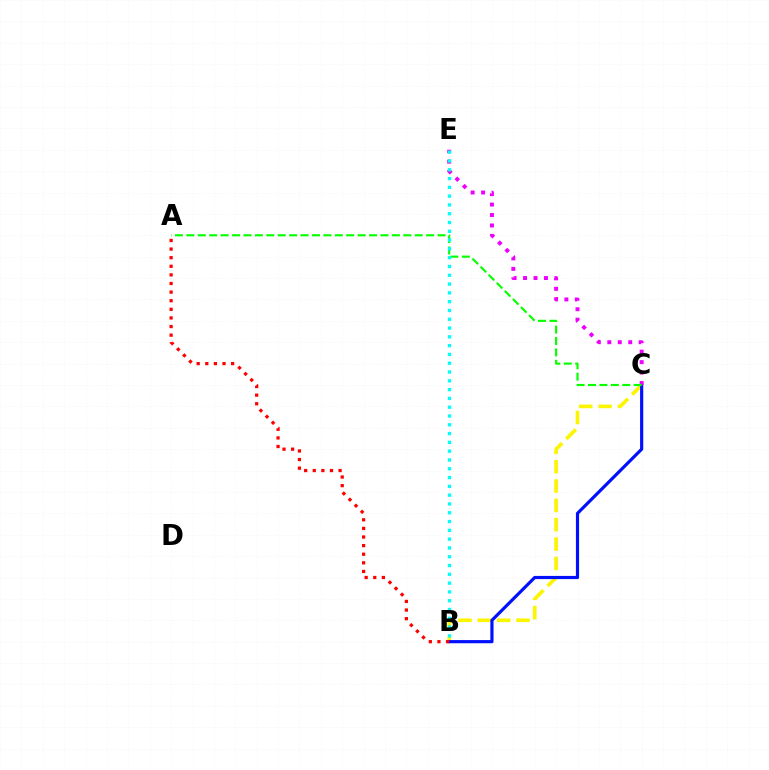{('B', 'C'): [{'color': '#fcf500', 'line_style': 'dashed', 'thickness': 2.63}, {'color': '#0010ff', 'line_style': 'solid', 'thickness': 2.29}], ('C', 'E'): [{'color': '#ee00ff', 'line_style': 'dotted', 'thickness': 2.84}], ('A', 'B'): [{'color': '#ff0000', 'line_style': 'dotted', 'thickness': 2.34}], ('A', 'C'): [{'color': '#08ff00', 'line_style': 'dashed', 'thickness': 1.55}], ('B', 'E'): [{'color': '#00fff6', 'line_style': 'dotted', 'thickness': 2.39}]}